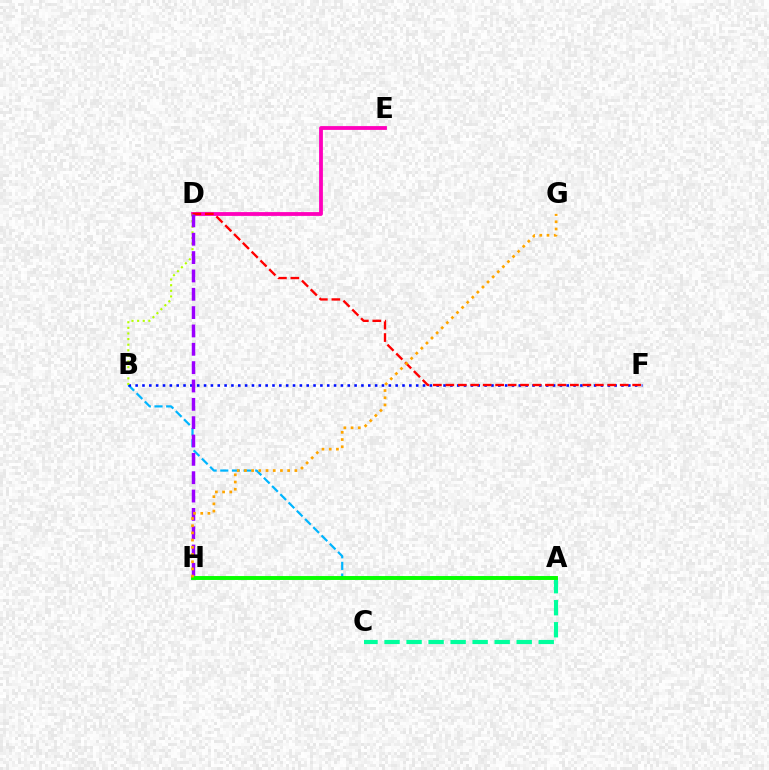{('A', 'B'): [{'color': '#00b5ff', 'line_style': 'dashed', 'thickness': 1.58}], ('B', 'F'): [{'color': '#0010ff', 'line_style': 'dotted', 'thickness': 1.86}], ('D', 'E'): [{'color': '#ff00bd', 'line_style': 'solid', 'thickness': 2.74}], ('D', 'F'): [{'color': '#ff0000', 'line_style': 'dashed', 'thickness': 1.69}], ('A', 'C'): [{'color': '#00ff9d', 'line_style': 'dashed', 'thickness': 2.99}], ('B', 'D'): [{'color': '#b3ff00', 'line_style': 'dotted', 'thickness': 1.52}], ('A', 'H'): [{'color': '#08ff00', 'line_style': 'solid', 'thickness': 2.82}], ('D', 'H'): [{'color': '#9b00ff', 'line_style': 'dashed', 'thickness': 2.49}], ('G', 'H'): [{'color': '#ffa500', 'line_style': 'dotted', 'thickness': 1.96}]}